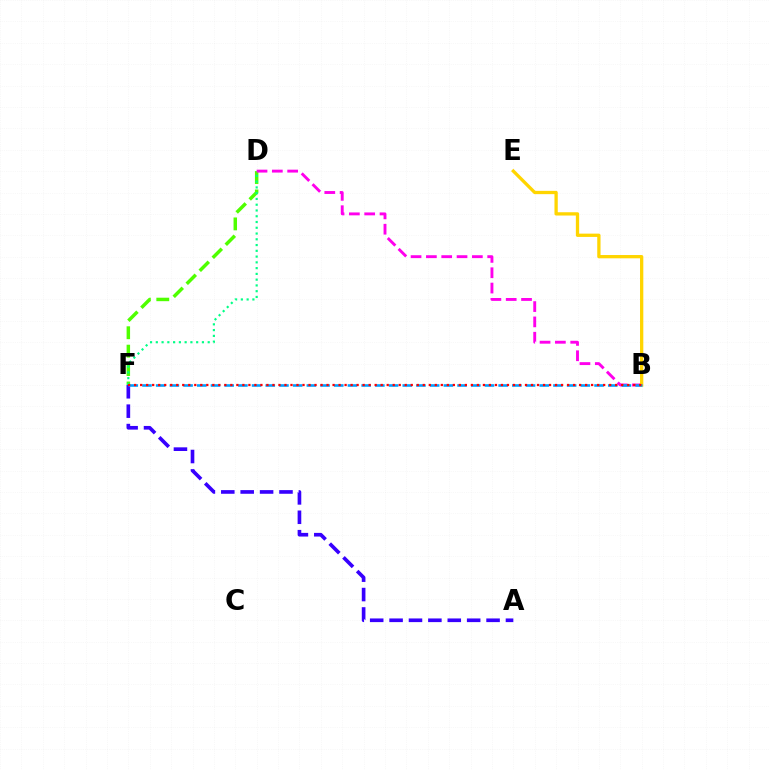{('D', 'F'): [{'color': '#4fff00', 'line_style': 'dashed', 'thickness': 2.5}, {'color': '#00ff86', 'line_style': 'dotted', 'thickness': 1.57}], ('B', 'D'): [{'color': '#ff00ed', 'line_style': 'dashed', 'thickness': 2.08}], ('A', 'F'): [{'color': '#3700ff', 'line_style': 'dashed', 'thickness': 2.64}], ('B', 'E'): [{'color': '#ffd500', 'line_style': 'solid', 'thickness': 2.37}], ('B', 'F'): [{'color': '#009eff', 'line_style': 'dashed', 'thickness': 1.86}, {'color': '#ff0000', 'line_style': 'dotted', 'thickness': 1.63}]}